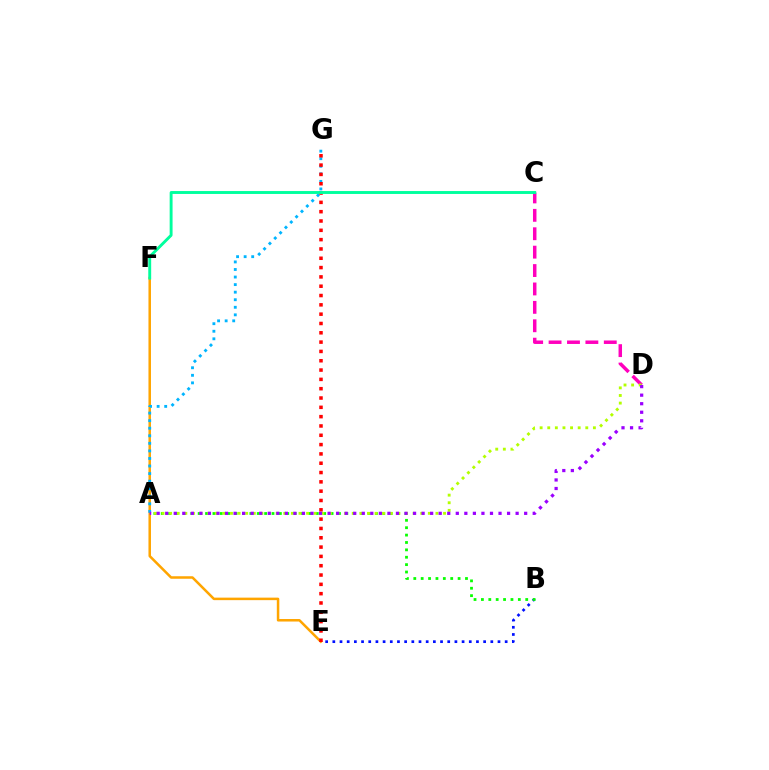{('E', 'F'): [{'color': '#ffa500', 'line_style': 'solid', 'thickness': 1.81}], ('A', 'G'): [{'color': '#00b5ff', 'line_style': 'dotted', 'thickness': 2.05}], ('C', 'D'): [{'color': '#ff00bd', 'line_style': 'dashed', 'thickness': 2.5}], ('E', 'G'): [{'color': '#ff0000', 'line_style': 'dotted', 'thickness': 2.53}], ('C', 'F'): [{'color': '#00ff9d', 'line_style': 'solid', 'thickness': 2.09}], ('B', 'E'): [{'color': '#0010ff', 'line_style': 'dotted', 'thickness': 1.95}], ('A', 'B'): [{'color': '#08ff00', 'line_style': 'dotted', 'thickness': 2.01}], ('A', 'D'): [{'color': '#b3ff00', 'line_style': 'dotted', 'thickness': 2.07}, {'color': '#9b00ff', 'line_style': 'dotted', 'thickness': 2.32}]}